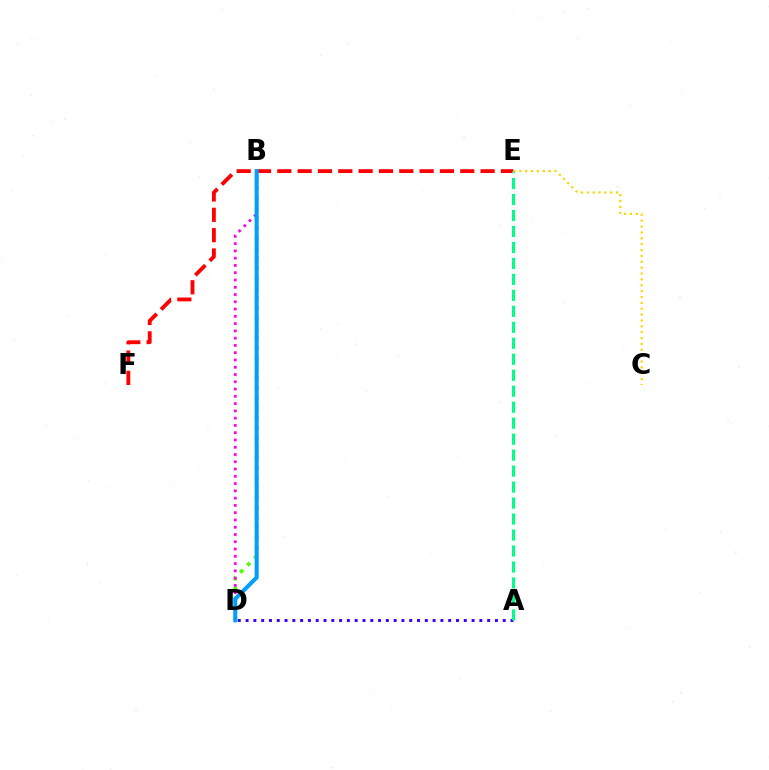{('E', 'F'): [{'color': '#ff0000', 'line_style': 'dashed', 'thickness': 2.76}], ('B', 'D'): [{'color': '#4fff00', 'line_style': 'dotted', 'thickness': 2.71}, {'color': '#ff00ed', 'line_style': 'dotted', 'thickness': 1.98}, {'color': '#009eff', 'line_style': 'solid', 'thickness': 2.9}], ('A', 'D'): [{'color': '#3700ff', 'line_style': 'dotted', 'thickness': 2.12}], ('A', 'E'): [{'color': '#00ff86', 'line_style': 'dashed', 'thickness': 2.17}], ('C', 'E'): [{'color': '#ffd500', 'line_style': 'dotted', 'thickness': 1.59}]}